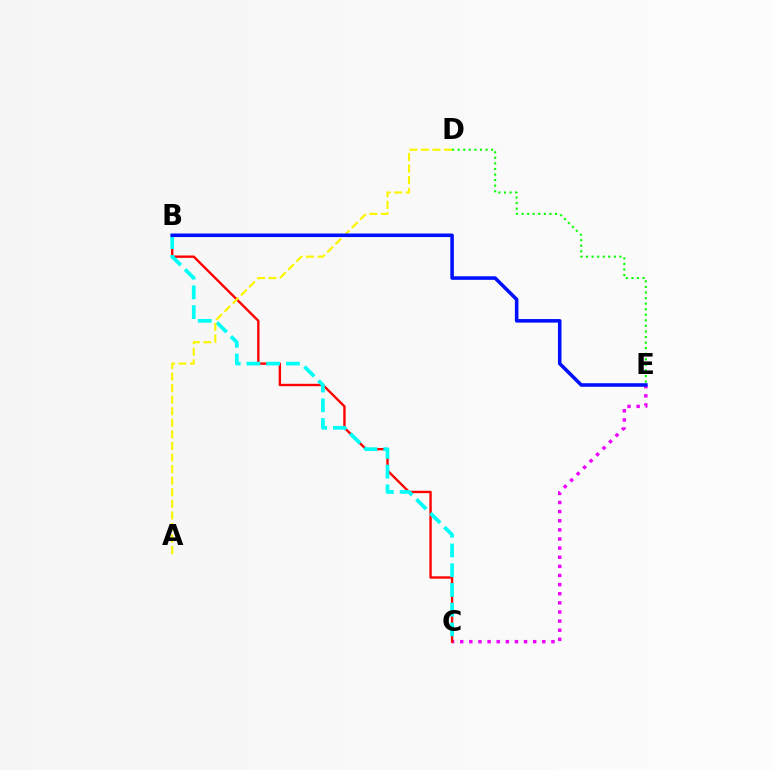{('C', 'E'): [{'color': '#ee00ff', 'line_style': 'dotted', 'thickness': 2.48}], ('B', 'C'): [{'color': '#ff0000', 'line_style': 'solid', 'thickness': 1.71}, {'color': '#00fff6', 'line_style': 'dashed', 'thickness': 2.68}], ('A', 'D'): [{'color': '#fcf500', 'line_style': 'dashed', 'thickness': 1.57}], ('B', 'E'): [{'color': '#0010ff', 'line_style': 'solid', 'thickness': 2.56}], ('D', 'E'): [{'color': '#08ff00', 'line_style': 'dotted', 'thickness': 1.51}]}